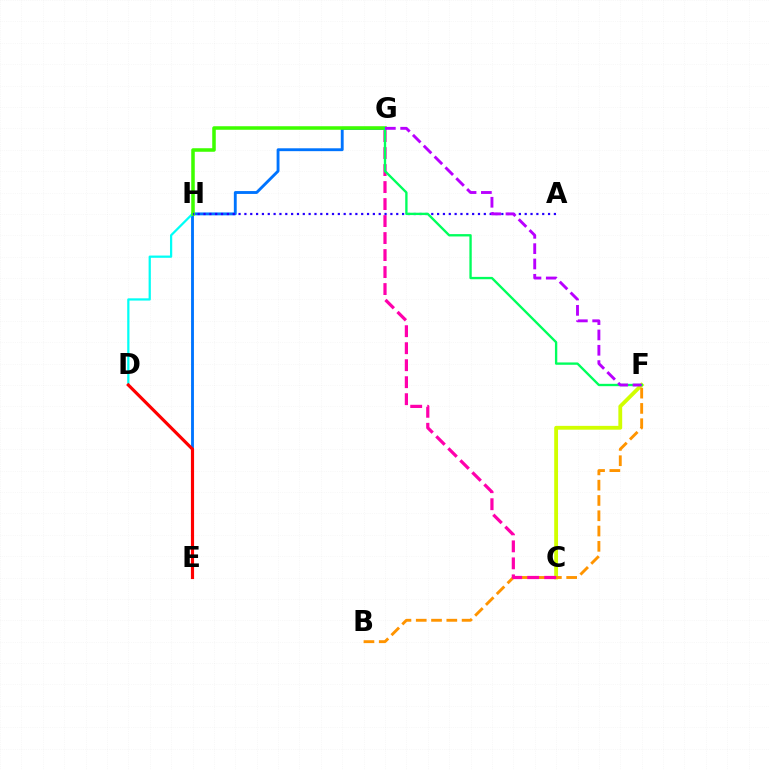{('E', 'G'): [{'color': '#0074ff', 'line_style': 'solid', 'thickness': 2.07}], ('C', 'F'): [{'color': '#d1ff00', 'line_style': 'solid', 'thickness': 2.75}], ('D', 'H'): [{'color': '#00fff6', 'line_style': 'solid', 'thickness': 1.61}], ('B', 'F'): [{'color': '#ff9400', 'line_style': 'dashed', 'thickness': 2.08}], ('D', 'E'): [{'color': '#ff0000', 'line_style': 'solid', 'thickness': 2.27}], ('G', 'H'): [{'color': '#3dff00', 'line_style': 'solid', 'thickness': 2.54}], ('C', 'G'): [{'color': '#ff00ac', 'line_style': 'dashed', 'thickness': 2.31}], ('A', 'H'): [{'color': '#2500ff', 'line_style': 'dotted', 'thickness': 1.59}], ('F', 'G'): [{'color': '#00ff5c', 'line_style': 'solid', 'thickness': 1.69}, {'color': '#b900ff', 'line_style': 'dashed', 'thickness': 2.08}]}